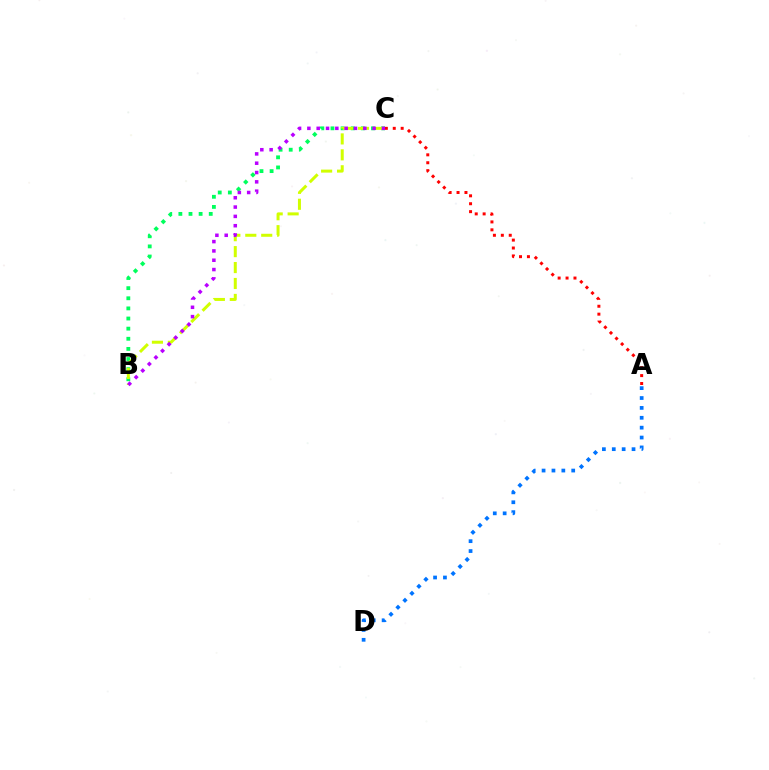{('B', 'C'): [{'color': '#00ff5c', 'line_style': 'dotted', 'thickness': 2.75}, {'color': '#d1ff00', 'line_style': 'dashed', 'thickness': 2.16}, {'color': '#b900ff', 'line_style': 'dotted', 'thickness': 2.53}], ('A', 'D'): [{'color': '#0074ff', 'line_style': 'dotted', 'thickness': 2.68}], ('A', 'C'): [{'color': '#ff0000', 'line_style': 'dotted', 'thickness': 2.15}]}